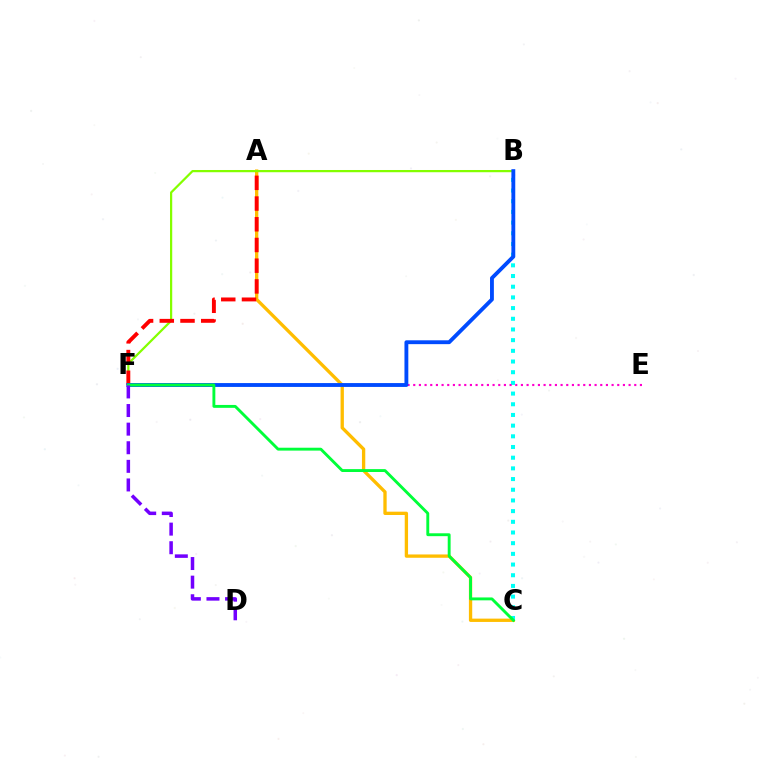{('A', 'C'): [{'color': '#ffbd00', 'line_style': 'solid', 'thickness': 2.39}], ('B', 'C'): [{'color': '#00fff6', 'line_style': 'dotted', 'thickness': 2.9}], ('E', 'F'): [{'color': '#ff00cf', 'line_style': 'dotted', 'thickness': 1.54}], ('B', 'F'): [{'color': '#84ff00', 'line_style': 'solid', 'thickness': 1.61}, {'color': '#004bff', 'line_style': 'solid', 'thickness': 2.77}], ('A', 'F'): [{'color': '#ff0000', 'line_style': 'dashed', 'thickness': 2.81}], ('C', 'F'): [{'color': '#00ff39', 'line_style': 'solid', 'thickness': 2.08}], ('D', 'F'): [{'color': '#7200ff', 'line_style': 'dashed', 'thickness': 2.53}]}